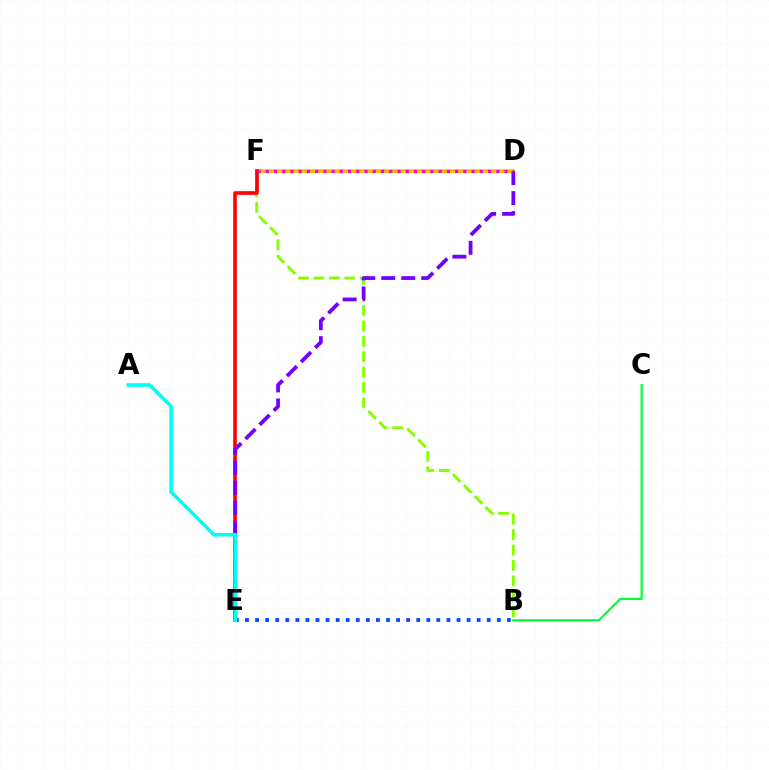{('B', 'F'): [{'color': '#84ff00', 'line_style': 'dashed', 'thickness': 2.09}], ('B', 'C'): [{'color': '#00ff39', 'line_style': 'solid', 'thickness': 1.61}], ('D', 'F'): [{'color': '#ffbd00', 'line_style': 'solid', 'thickness': 2.76}, {'color': '#ff00cf', 'line_style': 'dotted', 'thickness': 2.24}], ('E', 'F'): [{'color': '#ff0000', 'line_style': 'solid', 'thickness': 2.62}], ('B', 'E'): [{'color': '#004bff', 'line_style': 'dotted', 'thickness': 2.74}], ('D', 'E'): [{'color': '#7200ff', 'line_style': 'dashed', 'thickness': 2.72}], ('A', 'E'): [{'color': '#00fff6', 'line_style': 'solid', 'thickness': 2.61}]}